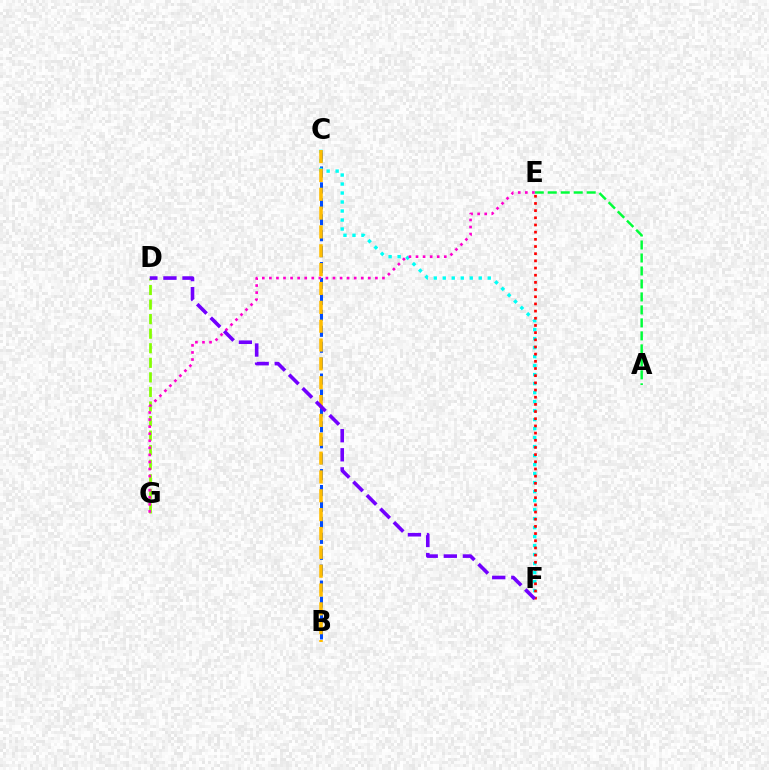{('D', 'G'): [{'color': '#84ff00', 'line_style': 'dashed', 'thickness': 1.98}], ('B', 'C'): [{'color': '#004bff', 'line_style': 'dashed', 'thickness': 2.16}, {'color': '#ffbd00', 'line_style': 'dashed', 'thickness': 2.56}], ('C', 'F'): [{'color': '#00fff6', 'line_style': 'dotted', 'thickness': 2.45}], ('E', 'F'): [{'color': '#ff0000', 'line_style': 'dotted', 'thickness': 1.95}], ('A', 'E'): [{'color': '#00ff39', 'line_style': 'dashed', 'thickness': 1.76}], ('E', 'G'): [{'color': '#ff00cf', 'line_style': 'dotted', 'thickness': 1.92}], ('D', 'F'): [{'color': '#7200ff', 'line_style': 'dashed', 'thickness': 2.59}]}